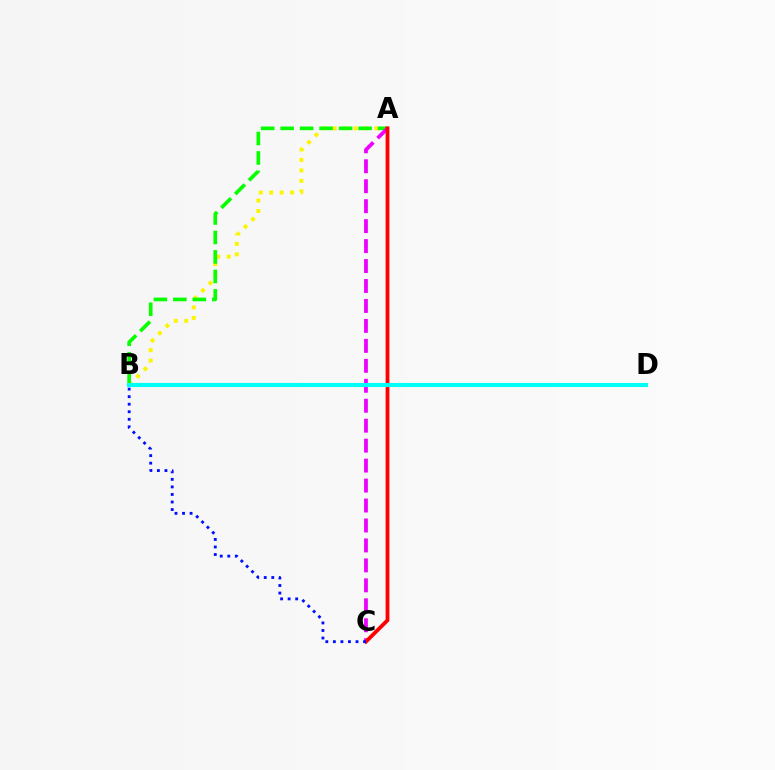{('A', 'B'): [{'color': '#fcf500', 'line_style': 'dotted', 'thickness': 2.84}, {'color': '#08ff00', 'line_style': 'dashed', 'thickness': 2.65}], ('A', 'C'): [{'color': '#ee00ff', 'line_style': 'dashed', 'thickness': 2.71}, {'color': '#ff0000', 'line_style': 'solid', 'thickness': 2.73}], ('B', 'C'): [{'color': '#0010ff', 'line_style': 'dotted', 'thickness': 2.05}], ('B', 'D'): [{'color': '#00fff6', 'line_style': 'solid', 'thickness': 2.96}]}